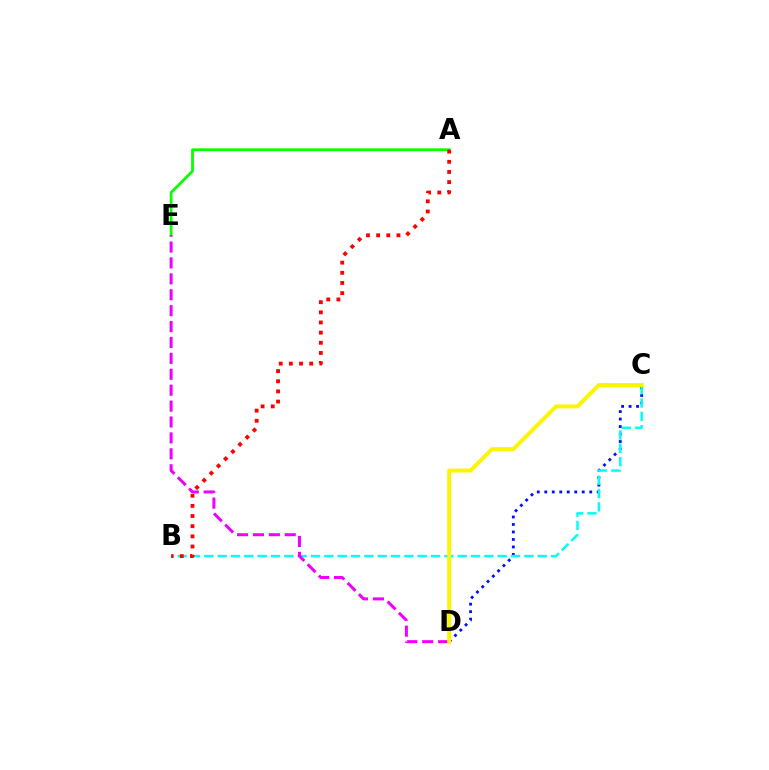{('C', 'D'): [{'color': '#0010ff', 'line_style': 'dotted', 'thickness': 2.04}, {'color': '#fcf500', 'line_style': 'solid', 'thickness': 2.85}], ('B', 'C'): [{'color': '#00fff6', 'line_style': 'dashed', 'thickness': 1.81}], ('A', 'E'): [{'color': '#08ff00', 'line_style': 'solid', 'thickness': 1.99}], ('D', 'E'): [{'color': '#ee00ff', 'line_style': 'dashed', 'thickness': 2.16}], ('A', 'B'): [{'color': '#ff0000', 'line_style': 'dotted', 'thickness': 2.76}]}